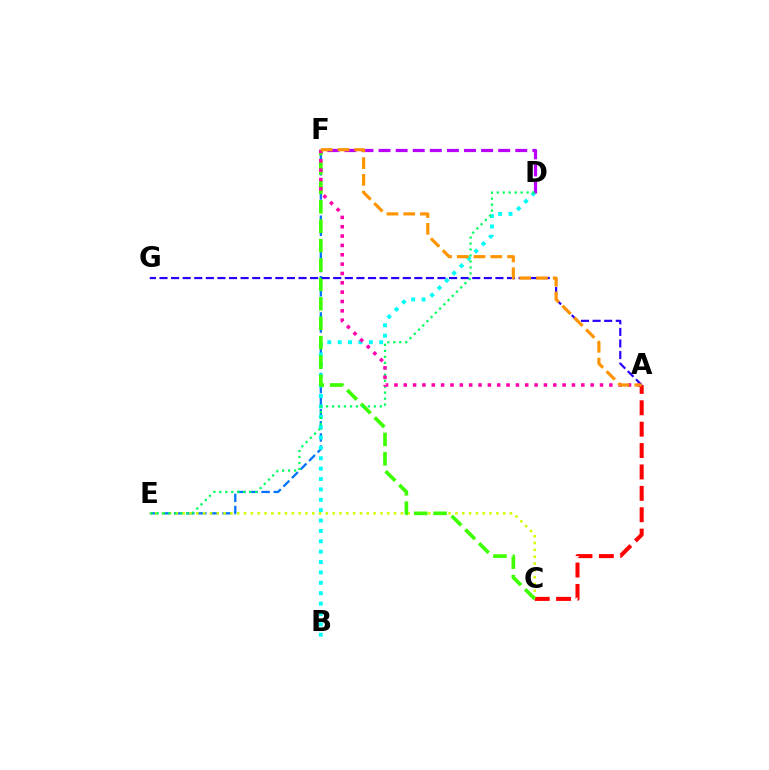{('E', 'F'): [{'color': '#0074ff', 'line_style': 'dashed', 'thickness': 1.64}], ('C', 'E'): [{'color': '#d1ff00', 'line_style': 'dotted', 'thickness': 1.85}], ('B', 'D'): [{'color': '#00fff6', 'line_style': 'dotted', 'thickness': 2.82}], ('D', 'F'): [{'color': '#b900ff', 'line_style': 'dashed', 'thickness': 2.32}], ('A', 'C'): [{'color': '#ff0000', 'line_style': 'dashed', 'thickness': 2.91}], ('C', 'F'): [{'color': '#3dff00', 'line_style': 'dashed', 'thickness': 2.64}], ('D', 'E'): [{'color': '#00ff5c', 'line_style': 'dotted', 'thickness': 1.62}], ('A', 'G'): [{'color': '#2500ff', 'line_style': 'dashed', 'thickness': 1.57}], ('A', 'F'): [{'color': '#ff00ac', 'line_style': 'dotted', 'thickness': 2.54}, {'color': '#ff9400', 'line_style': 'dashed', 'thickness': 2.28}]}